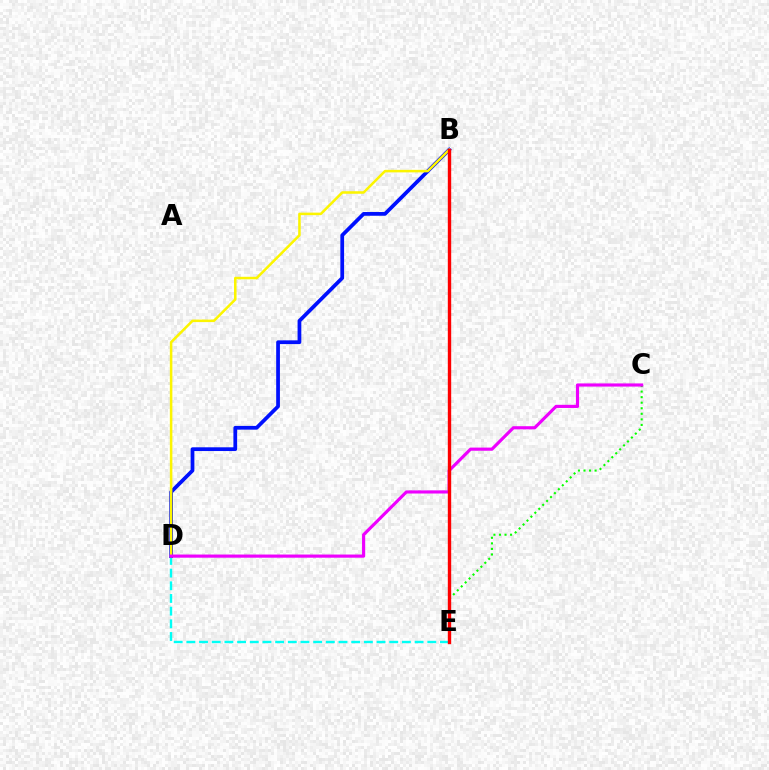{('D', 'E'): [{'color': '#00fff6', 'line_style': 'dashed', 'thickness': 1.72}], ('B', 'D'): [{'color': '#0010ff', 'line_style': 'solid', 'thickness': 2.69}, {'color': '#fcf500', 'line_style': 'solid', 'thickness': 1.82}], ('C', 'E'): [{'color': '#08ff00', 'line_style': 'dotted', 'thickness': 1.51}], ('C', 'D'): [{'color': '#ee00ff', 'line_style': 'solid', 'thickness': 2.27}], ('B', 'E'): [{'color': '#ff0000', 'line_style': 'solid', 'thickness': 2.43}]}